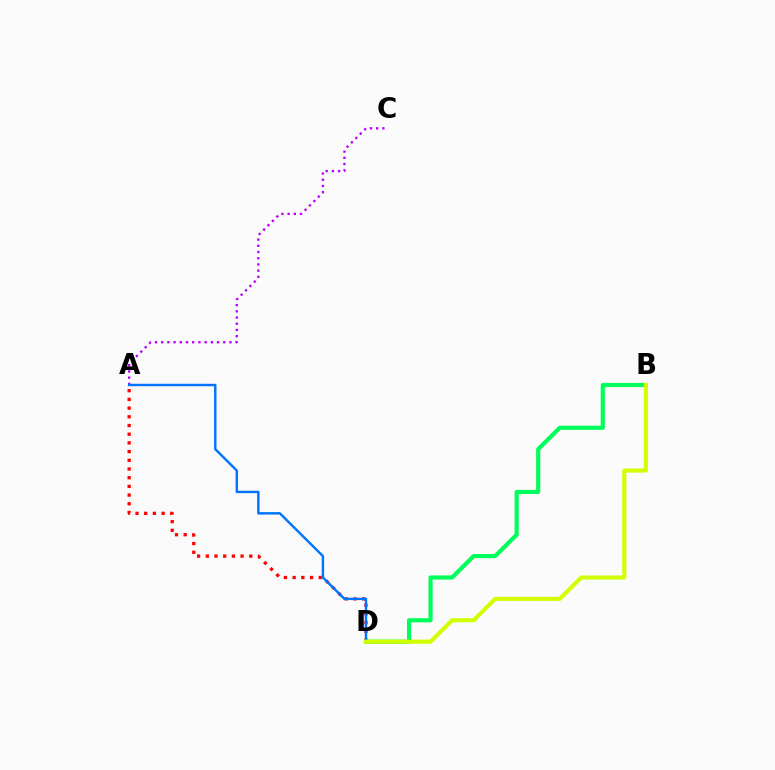{('A', 'D'): [{'color': '#ff0000', 'line_style': 'dotted', 'thickness': 2.36}, {'color': '#0074ff', 'line_style': 'solid', 'thickness': 1.74}], ('A', 'C'): [{'color': '#b900ff', 'line_style': 'dotted', 'thickness': 1.69}], ('B', 'D'): [{'color': '#00ff5c', 'line_style': 'solid', 'thickness': 2.99}, {'color': '#d1ff00', 'line_style': 'solid', 'thickness': 2.95}]}